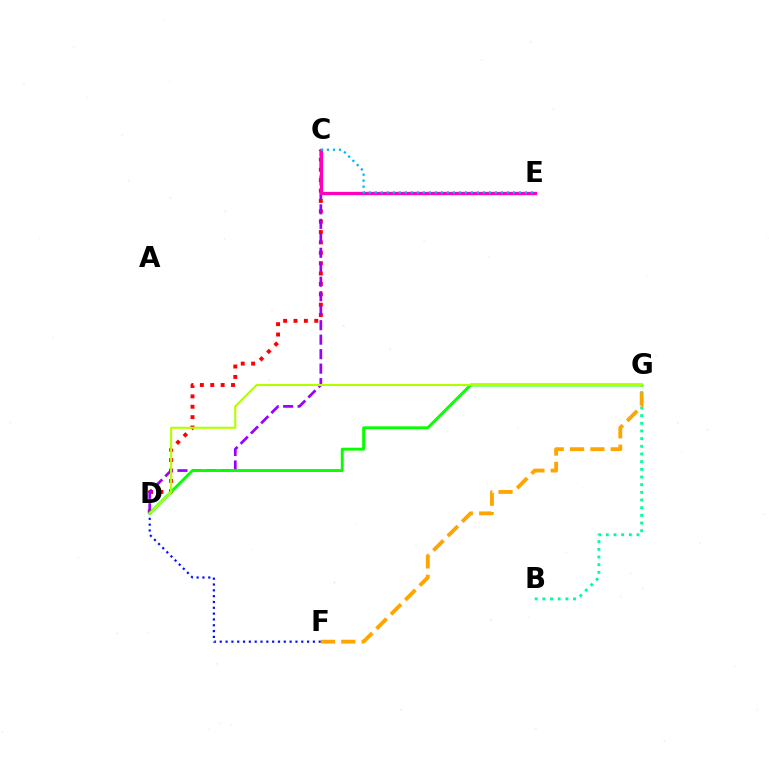{('C', 'D'): [{'color': '#ff0000', 'line_style': 'dotted', 'thickness': 2.82}, {'color': '#9b00ff', 'line_style': 'dashed', 'thickness': 1.97}], ('C', 'E'): [{'color': '#ff00bd', 'line_style': 'solid', 'thickness': 2.35}, {'color': '#00b5ff', 'line_style': 'dotted', 'thickness': 1.63}], ('D', 'F'): [{'color': '#0010ff', 'line_style': 'dotted', 'thickness': 1.58}], ('B', 'G'): [{'color': '#00ff9d', 'line_style': 'dotted', 'thickness': 2.08}], ('D', 'G'): [{'color': '#08ff00', 'line_style': 'solid', 'thickness': 2.09}, {'color': '#b3ff00', 'line_style': 'solid', 'thickness': 1.52}], ('F', 'G'): [{'color': '#ffa500', 'line_style': 'dashed', 'thickness': 2.77}]}